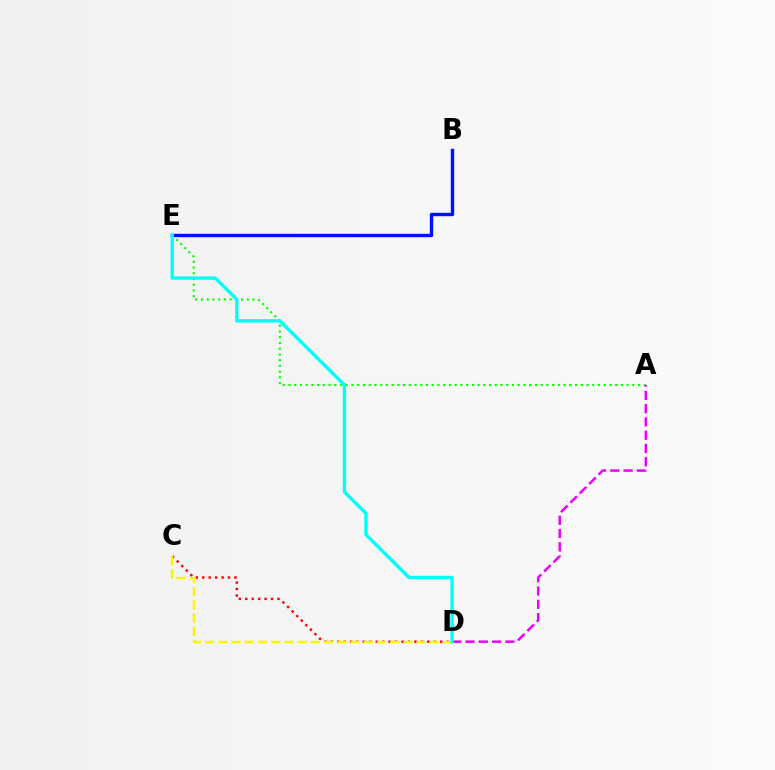{('C', 'D'): [{'color': '#ff0000', 'line_style': 'dotted', 'thickness': 1.75}, {'color': '#fcf500', 'line_style': 'dashed', 'thickness': 1.8}], ('A', 'E'): [{'color': '#08ff00', 'line_style': 'dotted', 'thickness': 1.56}], ('A', 'D'): [{'color': '#ee00ff', 'line_style': 'dashed', 'thickness': 1.8}], ('B', 'E'): [{'color': '#0010ff', 'line_style': 'solid', 'thickness': 2.45}], ('D', 'E'): [{'color': '#00fff6', 'line_style': 'solid', 'thickness': 2.41}]}